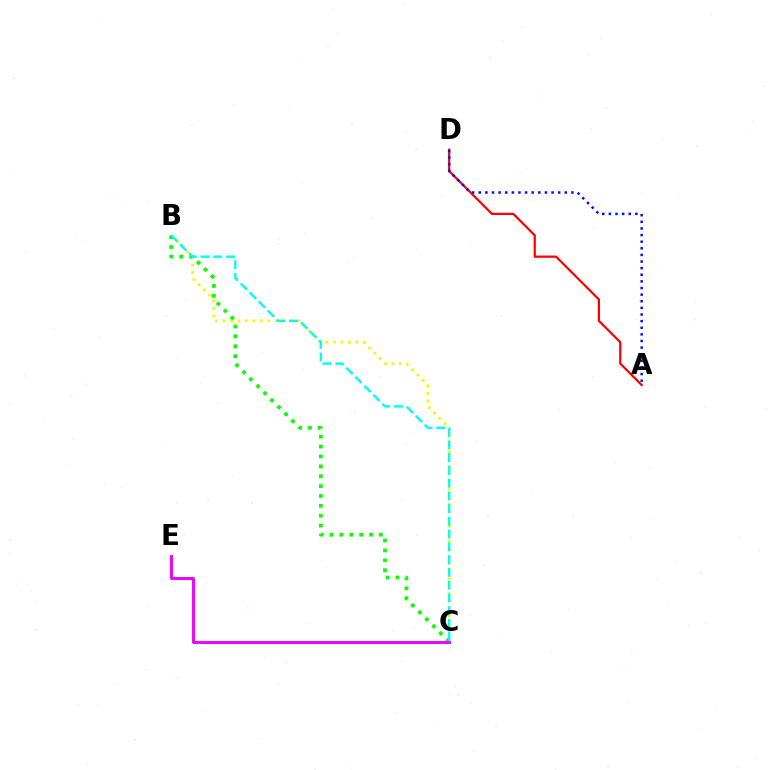{('B', 'C'): [{'color': '#fcf500', 'line_style': 'dotted', 'thickness': 2.03}, {'color': '#08ff00', 'line_style': 'dotted', 'thickness': 2.69}, {'color': '#00fff6', 'line_style': 'dashed', 'thickness': 1.73}], ('A', 'D'): [{'color': '#ff0000', 'line_style': 'solid', 'thickness': 1.61}, {'color': '#0010ff', 'line_style': 'dotted', 'thickness': 1.8}], ('C', 'E'): [{'color': '#ee00ff', 'line_style': 'solid', 'thickness': 2.09}]}